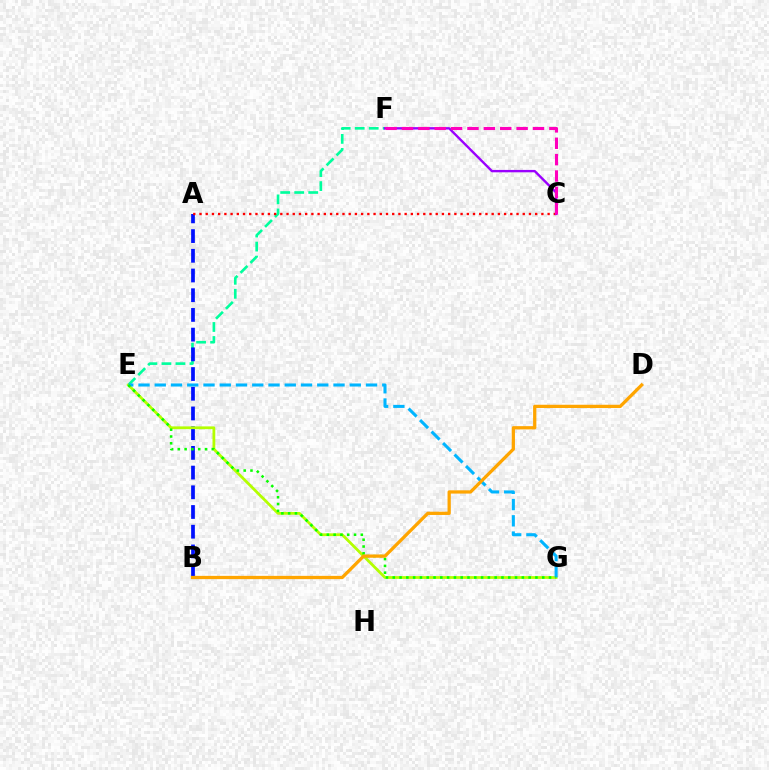{('E', 'F'): [{'color': '#00ff9d', 'line_style': 'dashed', 'thickness': 1.9}], ('A', 'B'): [{'color': '#0010ff', 'line_style': 'dashed', 'thickness': 2.68}], ('E', 'G'): [{'color': '#b3ff00', 'line_style': 'solid', 'thickness': 2.0}, {'color': '#00b5ff', 'line_style': 'dashed', 'thickness': 2.21}, {'color': '#08ff00', 'line_style': 'dotted', 'thickness': 1.85}], ('A', 'C'): [{'color': '#ff0000', 'line_style': 'dotted', 'thickness': 1.69}], ('C', 'F'): [{'color': '#9b00ff', 'line_style': 'solid', 'thickness': 1.71}, {'color': '#ff00bd', 'line_style': 'dashed', 'thickness': 2.23}], ('B', 'D'): [{'color': '#ffa500', 'line_style': 'solid', 'thickness': 2.35}]}